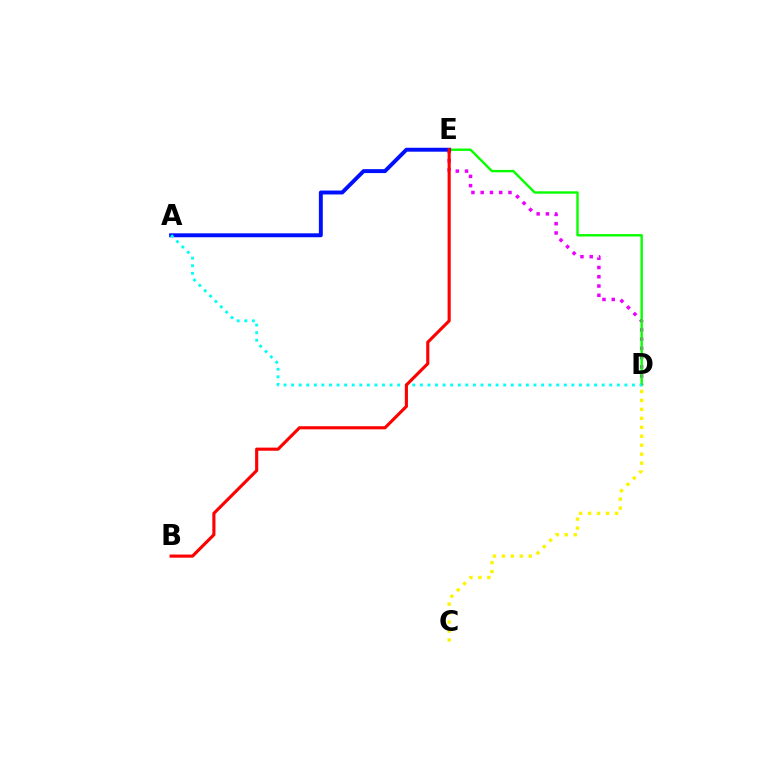{('D', 'E'): [{'color': '#ee00ff', 'line_style': 'dotted', 'thickness': 2.52}, {'color': '#08ff00', 'line_style': 'solid', 'thickness': 1.73}], ('C', 'D'): [{'color': '#fcf500', 'line_style': 'dotted', 'thickness': 2.44}], ('A', 'E'): [{'color': '#0010ff', 'line_style': 'solid', 'thickness': 2.83}], ('A', 'D'): [{'color': '#00fff6', 'line_style': 'dotted', 'thickness': 2.06}], ('B', 'E'): [{'color': '#ff0000', 'line_style': 'solid', 'thickness': 2.24}]}